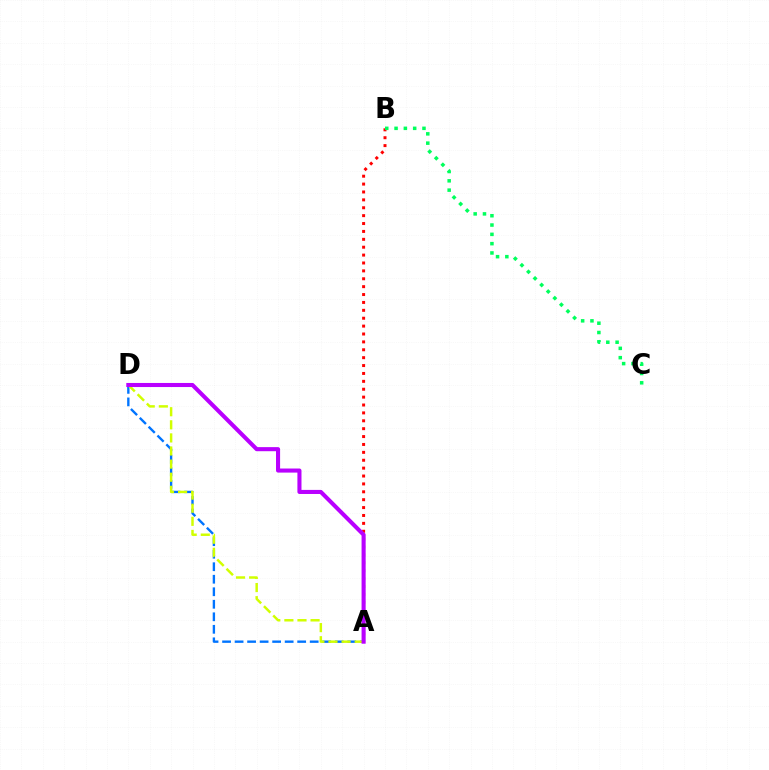{('A', 'D'): [{'color': '#0074ff', 'line_style': 'dashed', 'thickness': 1.7}, {'color': '#d1ff00', 'line_style': 'dashed', 'thickness': 1.78}, {'color': '#b900ff', 'line_style': 'solid', 'thickness': 2.94}], ('A', 'B'): [{'color': '#ff0000', 'line_style': 'dotted', 'thickness': 2.14}], ('B', 'C'): [{'color': '#00ff5c', 'line_style': 'dotted', 'thickness': 2.53}]}